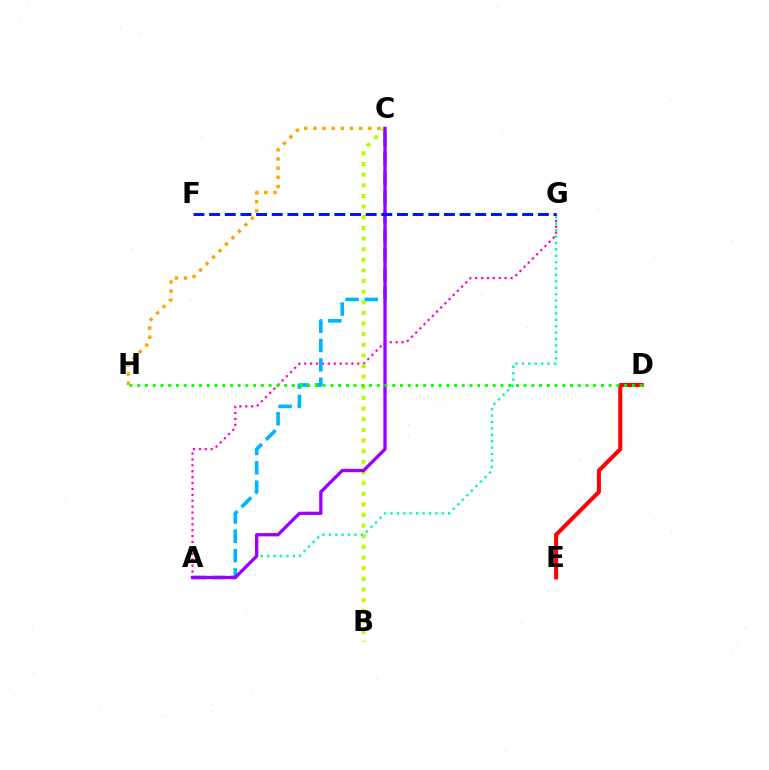{('D', 'E'): [{'color': '#ff0000', 'line_style': 'solid', 'thickness': 2.91}], ('A', 'G'): [{'color': '#ff00bd', 'line_style': 'dotted', 'thickness': 1.6}, {'color': '#00ff9d', 'line_style': 'dotted', 'thickness': 1.74}], ('B', 'C'): [{'color': '#b3ff00', 'line_style': 'dotted', 'thickness': 2.89}], ('C', 'H'): [{'color': '#ffa500', 'line_style': 'dotted', 'thickness': 2.49}], ('A', 'C'): [{'color': '#00b5ff', 'line_style': 'dashed', 'thickness': 2.62}, {'color': '#9b00ff', 'line_style': 'solid', 'thickness': 2.37}], ('F', 'G'): [{'color': '#0010ff', 'line_style': 'dashed', 'thickness': 2.13}], ('D', 'H'): [{'color': '#08ff00', 'line_style': 'dotted', 'thickness': 2.1}]}